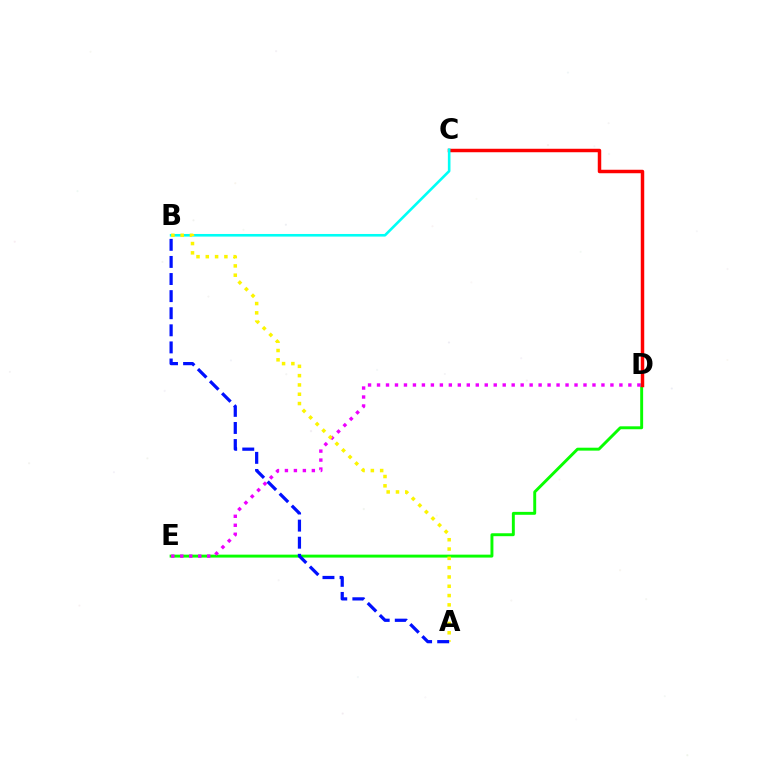{('D', 'E'): [{'color': '#08ff00', 'line_style': 'solid', 'thickness': 2.11}, {'color': '#ee00ff', 'line_style': 'dotted', 'thickness': 2.44}], ('C', 'D'): [{'color': '#ff0000', 'line_style': 'solid', 'thickness': 2.5}], ('B', 'C'): [{'color': '#00fff6', 'line_style': 'solid', 'thickness': 1.88}], ('A', 'B'): [{'color': '#fcf500', 'line_style': 'dotted', 'thickness': 2.53}, {'color': '#0010ff', 'line_style': 'dashed', 'thickness': 2.32}]}